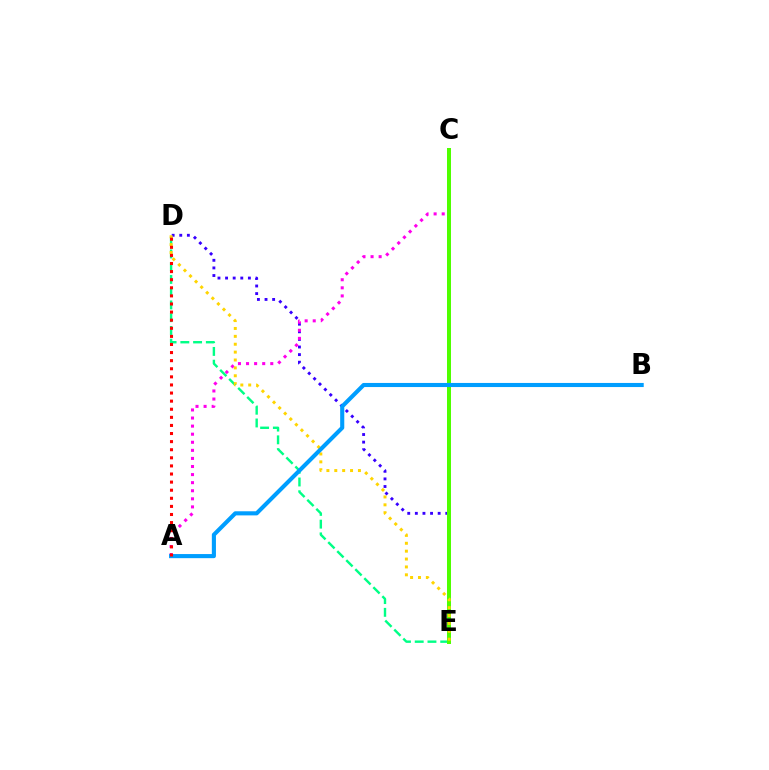{('D', 'E'): [{'color': '#3700ff', 'line_style': 'dotted', 'thickness': 2.07}, {'color': '#00ff86', 'line_style': 'dashed', 'thickness': 1.73}, {'color': '#ffd500', 'line_style': 'dotted', 'thickness': 2.14}], ('A', 'C'): [{'color': '#ff00ed', 'line_style': 'dotted', 'thickness': 2.19}], ('C', 'E'): [{'color': '#4fff00', 'line_style': 'solid', 'thickness': 2.87}], ('A', 'B'): [{'color': '#009eff', 'line_style': 'solid', 'thickness': 2.95}], ('A', 'D'): [{'color': '#ff0000', 'line_style': 'dotted', 'thickness': 2.2}]}